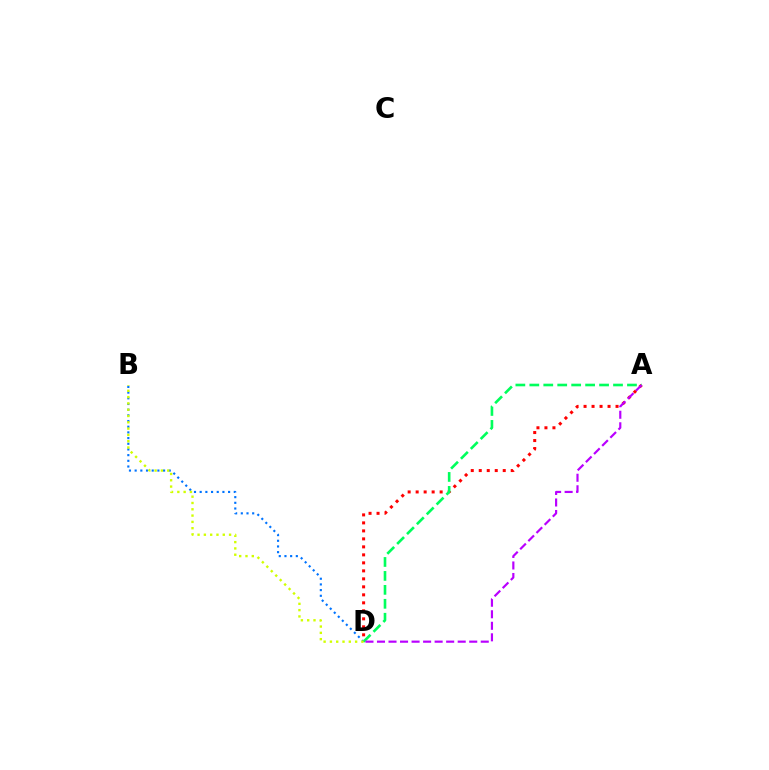{('B', 'D'): [{'color': '#0074ff', 'line_style': 'dotted', 'thickness': 1.54}, {'color': '#d1ff00', 'line_style': 'dotted', 'thickness': 1.71}], ('A', 'D'): [{'color': '#ff0000', 'line_style': 'dotted', 'thickness': 2.17}, {'color': '#00ff5c', 'line_style': 'dashed', 'thickness': 1.9}, {'color': '#b900ff', 'line_style': 'dashed', 'thickness': 1.57}]}